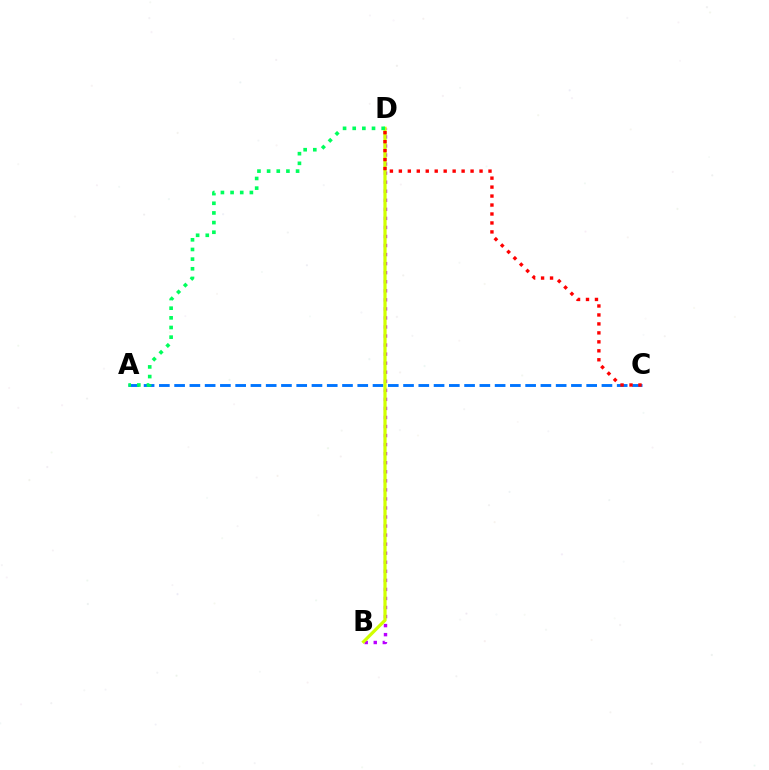{('A', 'C'): [{'color': '#0074ff', 'line_style': 'dashed', 'thickness': 2.07}], ('B', 'D'): [{'color': '#b900ff', 'line_style': 'dotted', 'thickness': 2.46}, {'color': '#d1ff00', 'line_style': 'solid', 'thickness': 2.32}], ('A', 'D'): [{'color': '#00ff5c', 'line_style': 'dotted', 'thickness': 2.62}], ('C', 'D'): [{'color': '#ff0000', 'line_style': 'dotted', 'thickness': 2.44}]}